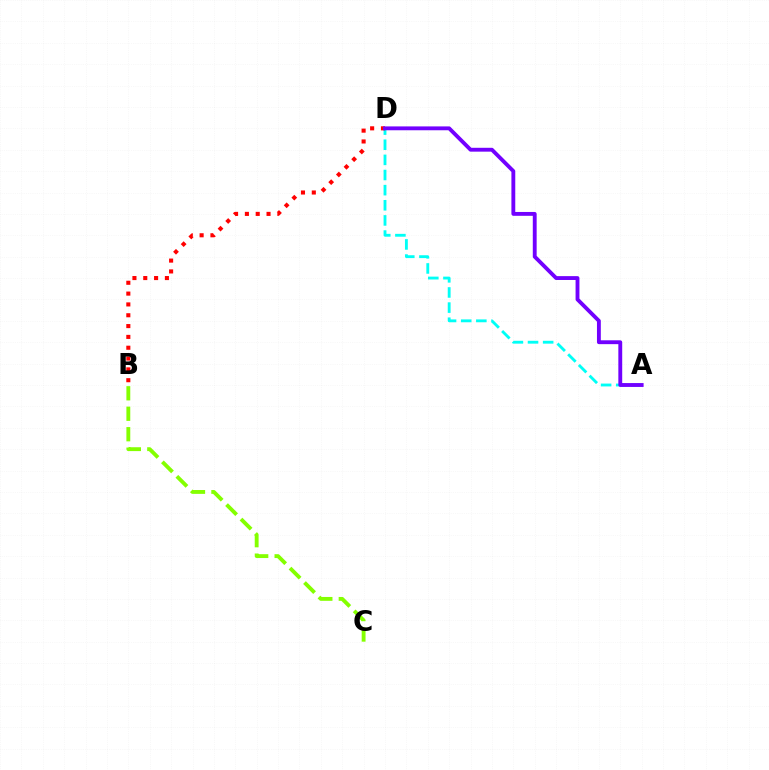{('B', 'C'): [{'color': '#84ff00', 'line_style': 'dashed', 'thickness': 2.78}], ('A', 'D'): [{'color': '#00fff6', 'line_style': 'dashed', 'thickness': 2.06}, {'color': '#7200ff', 'line_style': 'solid', 'thickness': 2.78}], ('B', 'D'): [{'color': '#ff0000', 'line_style': 'dotted', 'thickness': 2.94}]}